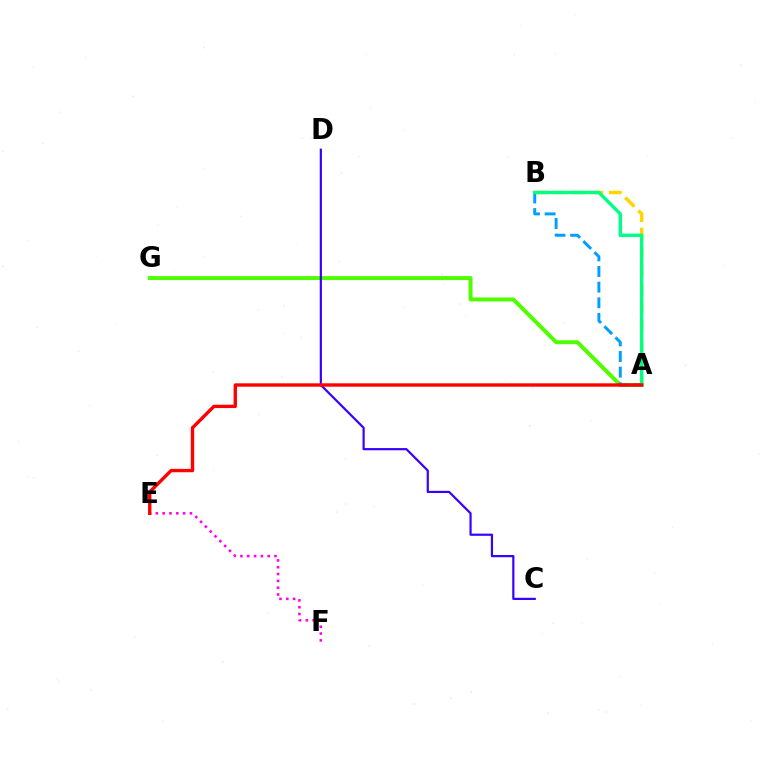{('A', 'G'): [{'color': '#4fff00', 'line_style': 'solid', 'thickness': 2.85}], ('E', 'F'): [{'color': '#ff00ed', 'line_style': 'dotted', 'thickness': 1.85}], ('C', 'D'): [{'color': '#3700ff', 'line_style': 'solid', 'thickness': 1.58}], ('A', 'B'): [{'color': '#ffd500', 'line_style': 'dashed', 'thickness': 2.52}, {'color': '#009eff', 'line_style': 'dashed', 'thickness': 2.13}, {'color': '#00ff86', 'line_style': 'solid', 'thickness': 2.45}], ('A', 'E'): [{'color': '#ff0000', 'line_style': 'solid', 'thickness': 2.42}]}